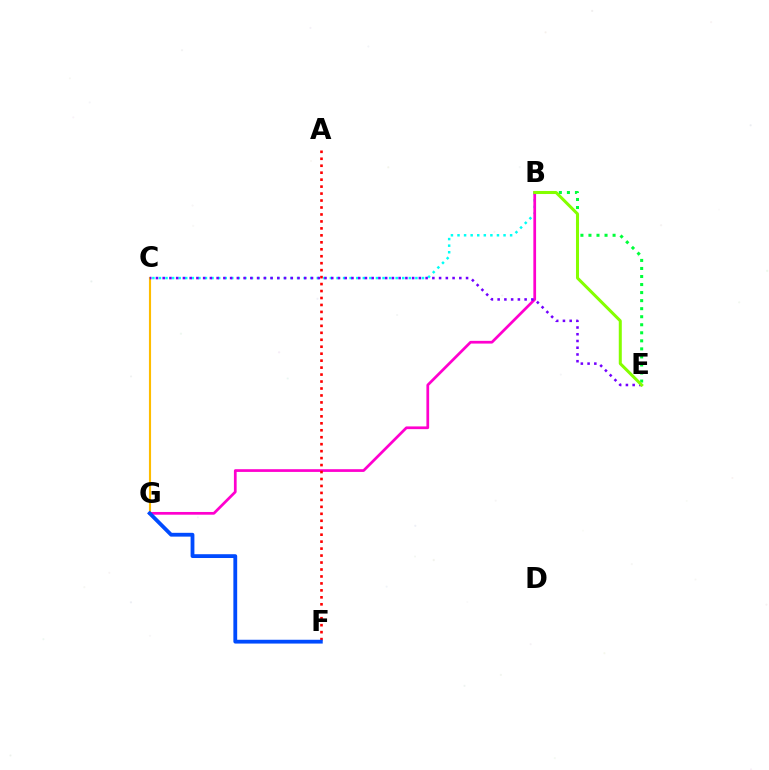{('B', 'C'): [{'color': '#00fff6', 'line_style': 'dotted', 'thickness': 1.79}], ('B', 'G'): [{'color': '#ff00cf', 'line_style': 'solid', 'thickness': 1.96}], ('B', 'E'): [{'color': '#00ff39', 'line_style': 'dotted', 'thickness': 2.18}, {'color': '#84ff00', 'line_style': 'solid', 'thickness': 2.18}], ('C', 'G'): [{'color': '#ffbd00', 'line_style': 'solid', 'thickness': 1.53}], ('C', 'E'): [{'color': '#7200ff', 'line_style': 'dotted', 'thickness': 1.83}], ('A', 'F'): [{'color': '#ff0000', 'line_style': 'dotted', 'thickness': 1.89}], ('F', 'G'): [{'color': '#004bff', 'line_style': 'solid', 'thickness': 2.74}]}